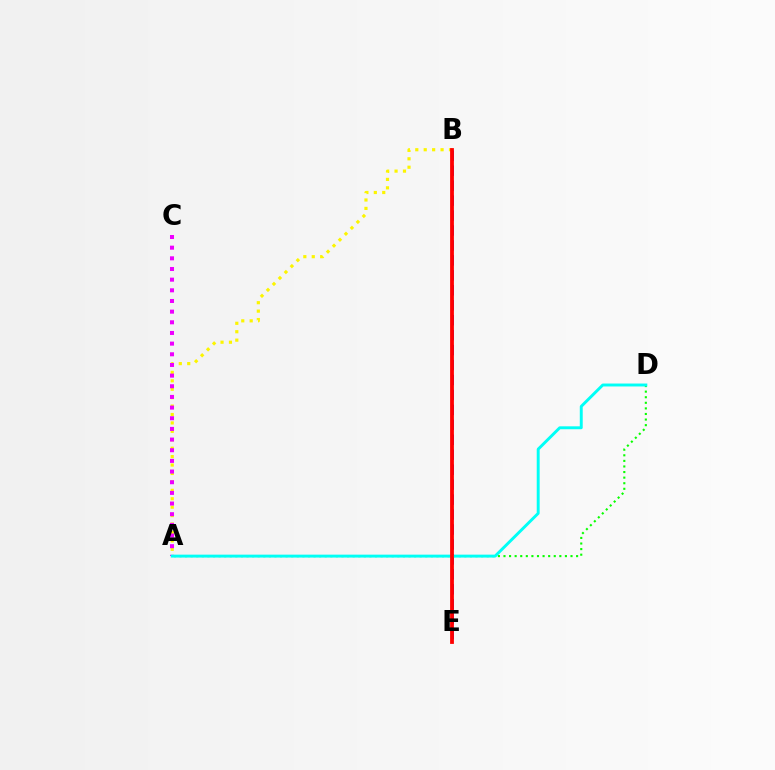{('B', 'E'): [{'color': '#0010ff', 'line_style': 'dashed', 'thickness': 2.03}, {'color': '#ff0000', 'line_style': 'solid', 'thickness': 2.73}], ('A', 'B'): [{'color': '#fcf500', 'line_style': 'dotted', 'thickness': 2.29}], ('A', 'D'): [{'color': '#08ff00', 'line_style': 'dotted', 'thickness': 1.52}, {'color': '#00fff6', 'line_style': 'solid', 'thickness': 2.1}], ('A', 'C'): [{'color': '#ee00ff', 'line_style': 'dotted', 'thickness': 2.9}]}